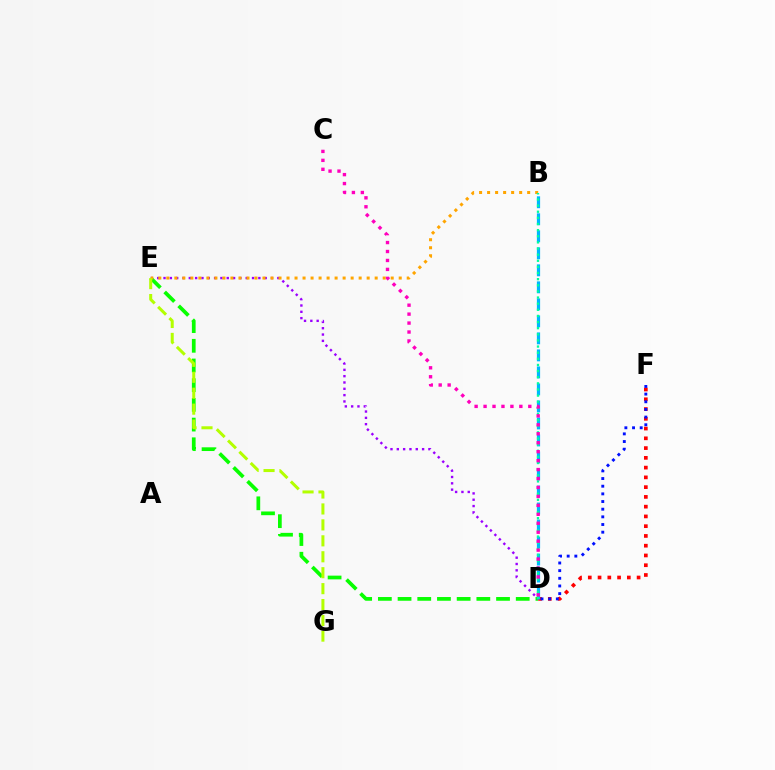{('D', 'E'): [{'color': '#08ff00', 'line_style': 'dashed', 'thickness': 2.68}, {'color': '#9b00ff', 'line_style': 'dotted', 'thickness': 1.72}], ('B', 'E'): [{'color': '#ffa500', 'line_style': 'dotted', 'thickness': 2.18}], ('D', 'F'): [{'color': '#ff0000', 'line_style': 'dotted', 'thickness': 2.65}, {'color': '#0010ff', 'line_style': 'dotted', 'thickness': 2.08}], ('B', 'D'): [{'color': '#00b5ff', 'line_style': 'dashed', 'thickness': 2.31}, {'color': '#00ff9d', 'line_style': 'dotted', 'thickness': 1.67}], ('C', 'D'): [{'color': '#ff00bd', 'line_style': 'dotted', 'thickness': 2.43}], ('E', 'G'): [{'color': '#b3ff00', 'line_style': 'dashed', 'thickness': 2.17}]}